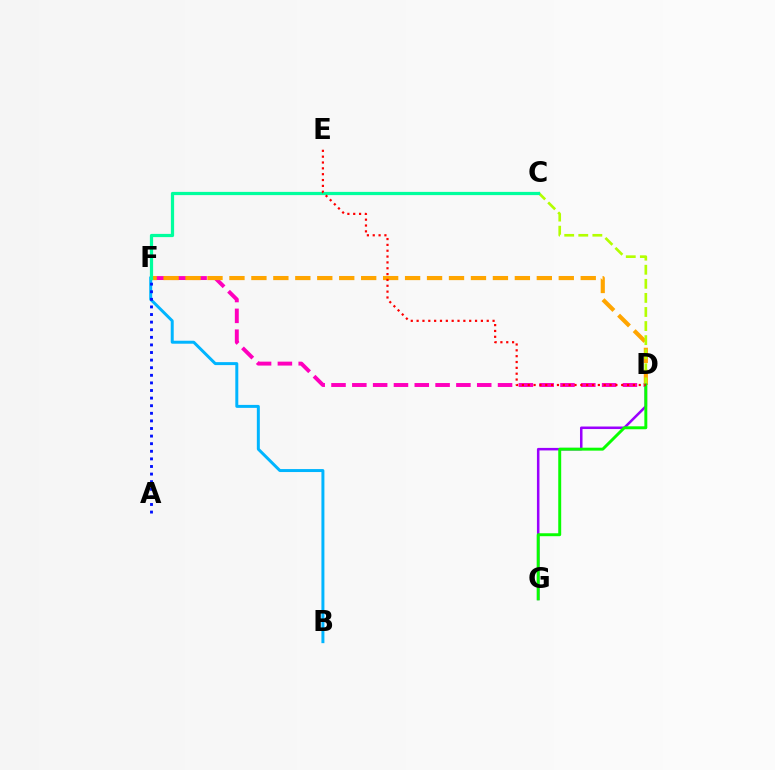{('D', 'F'): [{'color': '#ff00bd', 'line_style': 'dashed', 'thickness': 2.83}, {'color': '#ffa500', 'line_style': 'dashed', 'thickness': 2.98}], ('B', 'F'): [{'color': '#00b5ff', 'line_style': 'solid', 'thickness': 2.14}], ('C', 'D'): [{'color': '#b3ff00', 'line_style': 'dashed', 'thickness': 1.91}], ('C', 'F'): [{'color': '#00ff9d', 'line_style': 'solid', 'thickness': 2.32}], ('D', 'G'): [{'color': '#9b00ff', 'line_style': 'solid', 'thickness': 1.82}, {'color': '#08ff00', 'line_style': 'solid', 'thickness': 2.12}], ('A', 'F'): [{'color': '#0010ff', 'line_style': 'dotted', 'thickness': 2.06}], ('D', 'E'): [{'color': '#ff0000', 'line_style': 'dotted', 'thickness': 1.59}]}